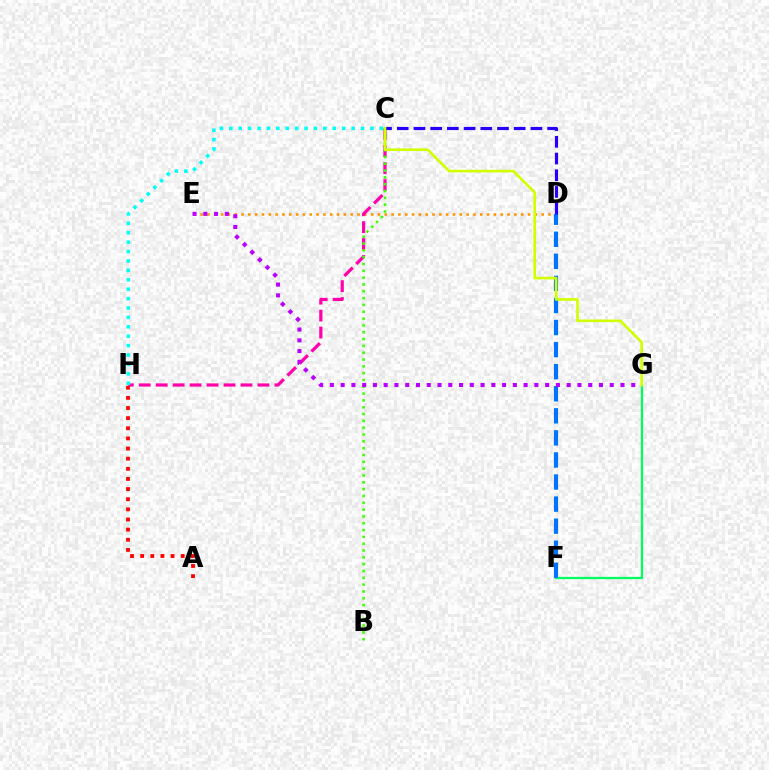{('D', 'E'): [{'color': '#ff9400', 'line_style': 'dotted', 'thickness': 1.85}], ('C', 'H'): [{'color': '#ff00ac', 'line_style': 'dashed', 'thickness': 2.3}, {'color': '#00fff6', 'line_style': 'dotted', 'thickness': 2.56}], ('F', 'G'): [{'color': '#00ff5c', 'line_style': 'solid', 'thickness': 1.64}], ('D', 'F'): [{'color': '#0074ff', 'line_style': 'dashed', 'thickness': 3.0}], ('A', 'H'): [{'color': '#ff0000', 'line_style': 'dotted', 'thickness': 2.75}], ('B', 'C'): [{'color': '#3dff00', 'line_style': 'dotted', 'thickness': 1.85}], ('C', 'D'): [{'color': '#2500ff', 'line_style': 'dashed', 'thickness': 2.27}], ('E', 'G'): [{'color': '#b900ff', 'line_style': 'dotted', 'thickness': 2.92}], ('C', 'G'): [{'color': '#d1ff00', 'line_style': 'solid', 'thickness': 1.9}]}